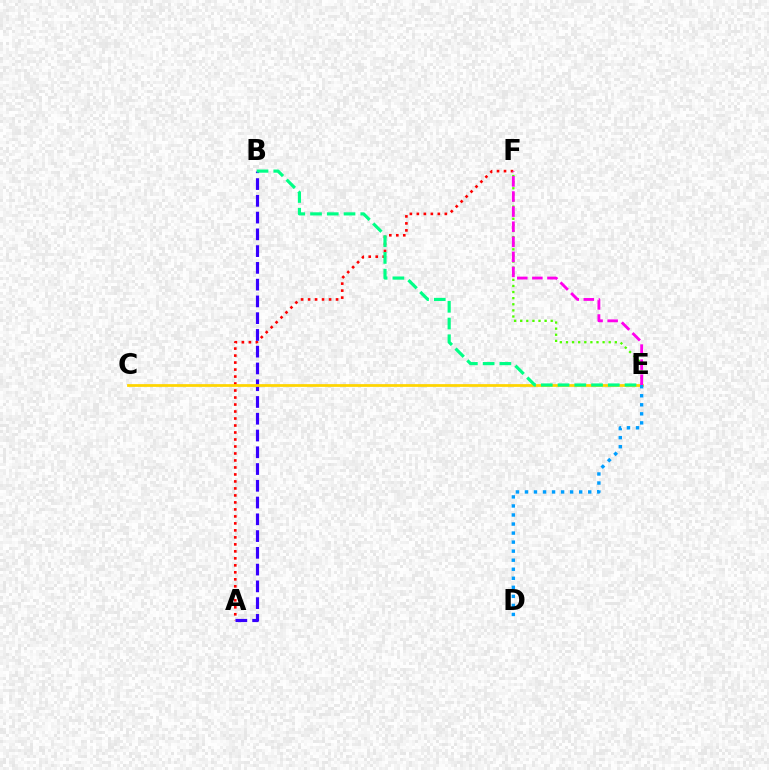{('E', 'F'): [{'color': '#4fff00', 'line_style': 'dotted', 'thickness': 1.66}, {'color': '#ff00ed', 'line_style': 'dashed', 'thickness': 2.05}], ('A', 'F'): [{'color': '#ff0000', 'line_style': 'dotted', 'thickness': 1.9}], ('A', 'B'): [{'color': '#3700ff', 'line_style': 'dashed', 'thickness': 2.28}], ('C', 'E'): [{'color': '#ffd500', 'line_style': 'solid', 'thickness': 1.98}], ('B', 'E'): [{'color': '#00ff86', 'line_style': 'dashed', 'thickness': 2.28}], ('D', 'E'): [{'color': '#009eff', 'line_style': 'dotted', 'thickness': 2.46}]}